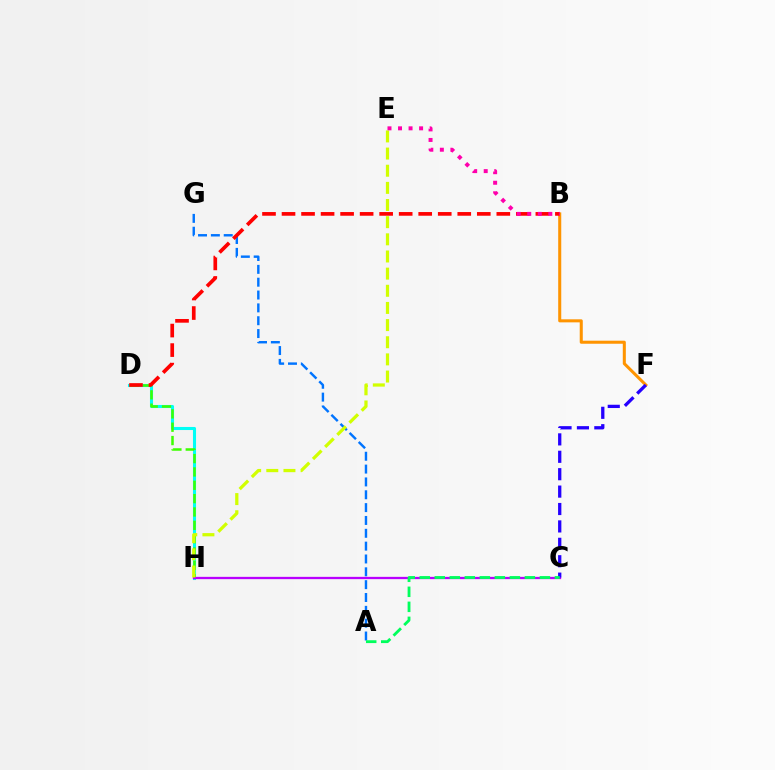{('D', 'H'): [{'color': '#00fff6', 'line_style': 'solid', 'thickness': 2.21}, {'color': '#3dff00', 'line_style': 'dashed', 'thickness': 1.81}], ('B', 'F'): [{'color': '#ff9400', 'line_style': 'solid', 'thickness': 2.19}], ('C', 'H'): [{'color': '#b900ff', 'line_style': 'solid', 'thickness': 1.65}], ('A', 'G'): [{'color': '#0074ff', 'line_style': 'dashed', 'thickness': 1.74}], ('E', 'H'): [{'color': '#d1ff00', 'line_style': 'dashed', 'thickness': 2.33}], ('C', 'F'): [{'color': '#2500ff', 'line_style': 'dashed', 'thickness': 2.36}], ('A', 'C'): [{'color': '#00ff5c', 'line_style': 'dashed', 'thickness': 2.04}], ('B', 'D'): [{'color': '#ff0000', 'line_style': 'dashed', 'thickness': 2.65}], ('B', 'E'): [{'color': '#ff00ac', 'line_style': 'dotted', 'thickness': 2.86}]}